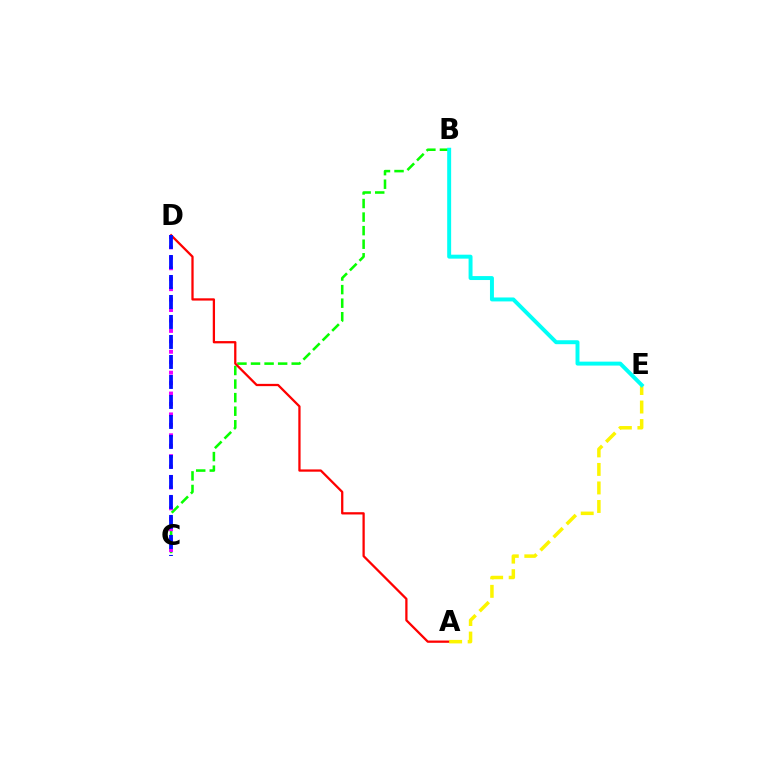{('B', 'C'): [{'color': '#08ff00', 'line_style': 'dashed', 'thickness': 1.84}], ('C', 'D'): [{'color': '#ee00ff', 'line_style': 'dotted', 'thickness': 2.84}, {'color': '#0010ff', 'line_style': 'dashed', 'thickness': 2.72}], ('A', 'D'): [{'color': '#ff0000', 'line_style': 'solid', 'thickness': 1.64}], ('A', 'E'): [{'color': '#fcf500', 'line_style': 'dashed', 'thickness': 2.52}], ('B', 'E'): [{'color': '#00fff6', 'line_style': 'solid', 'thickness': 2.84}]}